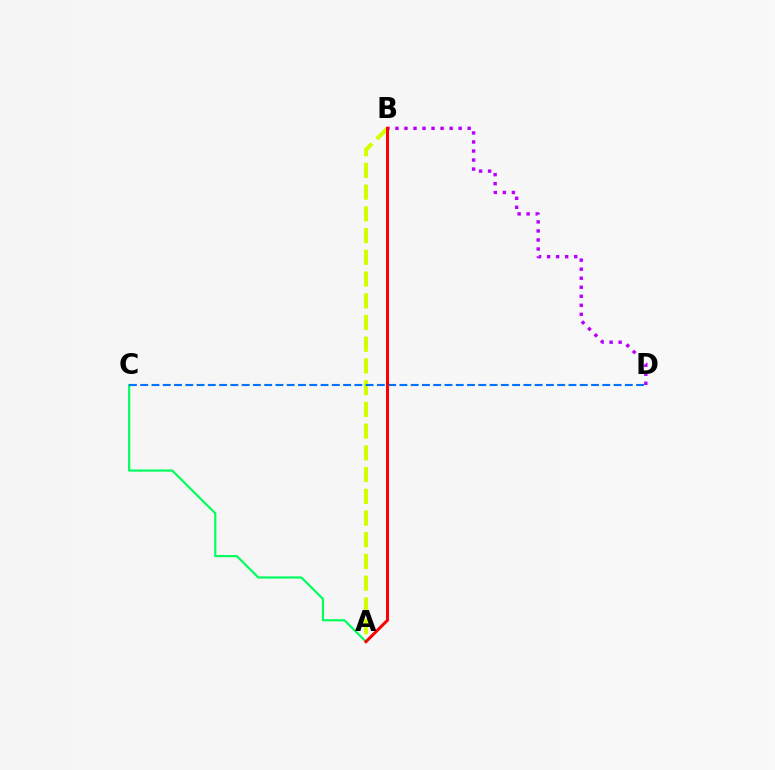{('A', 'B'): [{'color': '#d1ff00', 'line_style': 'dashed', 'thickness': 2.95}, {'color': '#ff0000', 'line_style': 'solid', 'thickness': 2.17}], ('A', 'C'): [{'color': '#00ff5c', 'line_style': 'solid', 'thickness': 1.57}], ('C', 'D'): [{'color': '#0074ff', 'line_style': 'dashed', 'thickness': 1.53}], ('B', 'D'): [{'color': '#b900ff', 'line_style': 'dotted', 'thickness': 2.45}]}